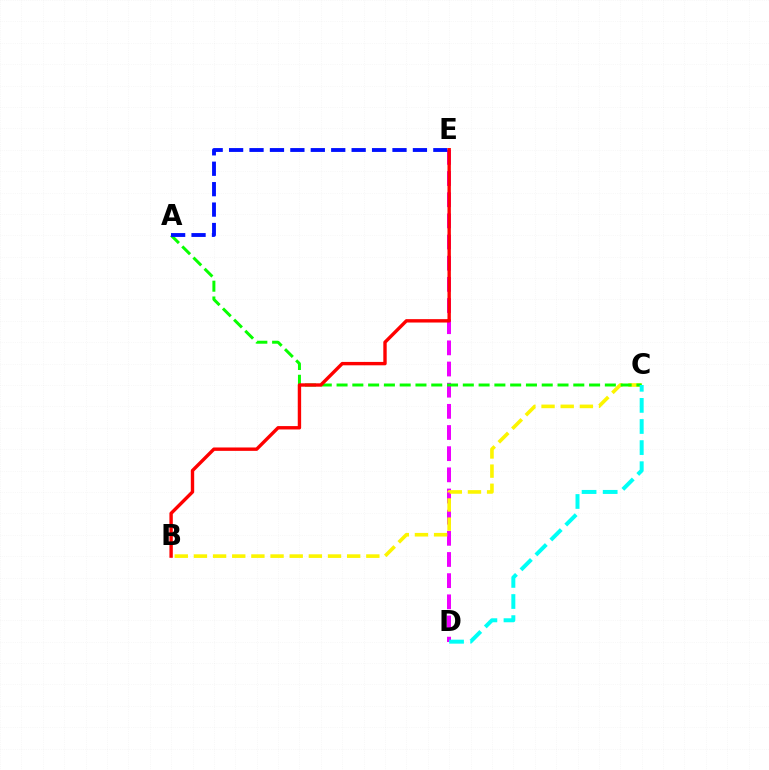{('D', 'E'): [{'color': '#ee00ff', 'line_style': 'dashed', 'thickness': 2.87}], ('B', 'C'): [{'color': '#fcf500', 'line_style': 'dashed', 'thickness': 2.6}], ('A', 'C'): [{'color': '#08ff00', 'line_style': 'dashed', 'thickness': 2.14}], ('C', 'D'): [{'color': '#00fff6', 'line_style': 'dashed', 'thickness': 2.87}], ('A', 'E'): [{'color': '#0010ff', 'line_style': 'dashed', 'thickness': 2.77}], ('B', 'E'): [{'color': '#ff0000', 'line_style': 'solid', 'thickness': 2.44}]}